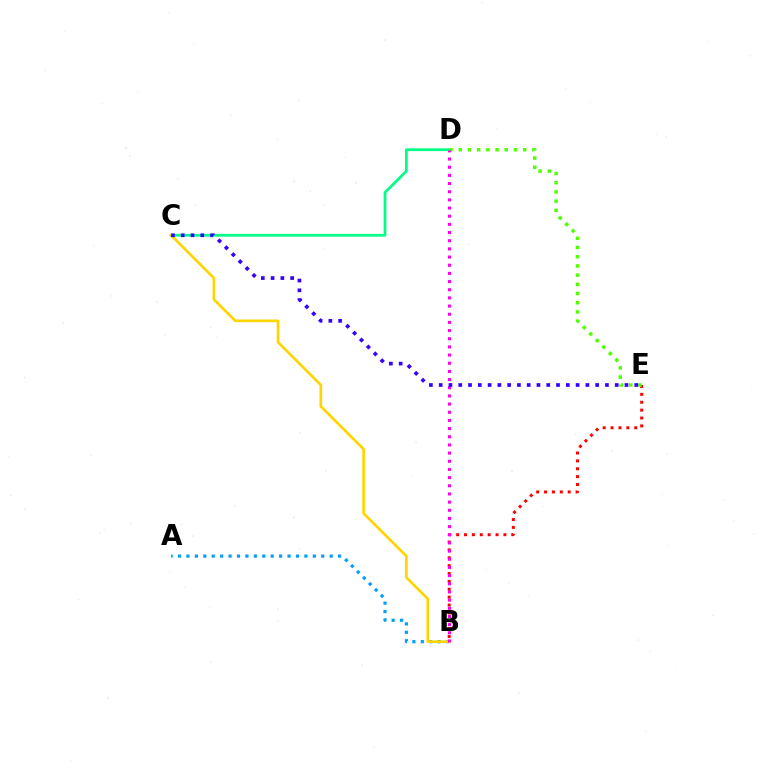{('A', 'B'): [{'color': '#009eff', 'line_style': 'dotted', 'thickness': 2.29}], ('C', 'D'): [{'color': '#00ff86', 'line_style': 'solid', 'thickness': 1.99}], ('B', 'E'): [{'color': '#ff0000', 'line_style': 'dotted', 'thickness': 2.14}], ('D', 'E'): [{'color': '#4fff00', 'line_style': 'dotted', 'thickness': 2.5}], ('B', 'C'): [{'color': '#ffd500', 'line_style': 'solid', 'thickness': 1.92}], ('B', 'D'): [{'color': '#ff00ed', 'line_style': 'dotted', 'thickness': 2.22}], ('C', 'E'): [{'color': '#3700ff', 'line_style': 'dotted', 'thickness': 2.66}]}